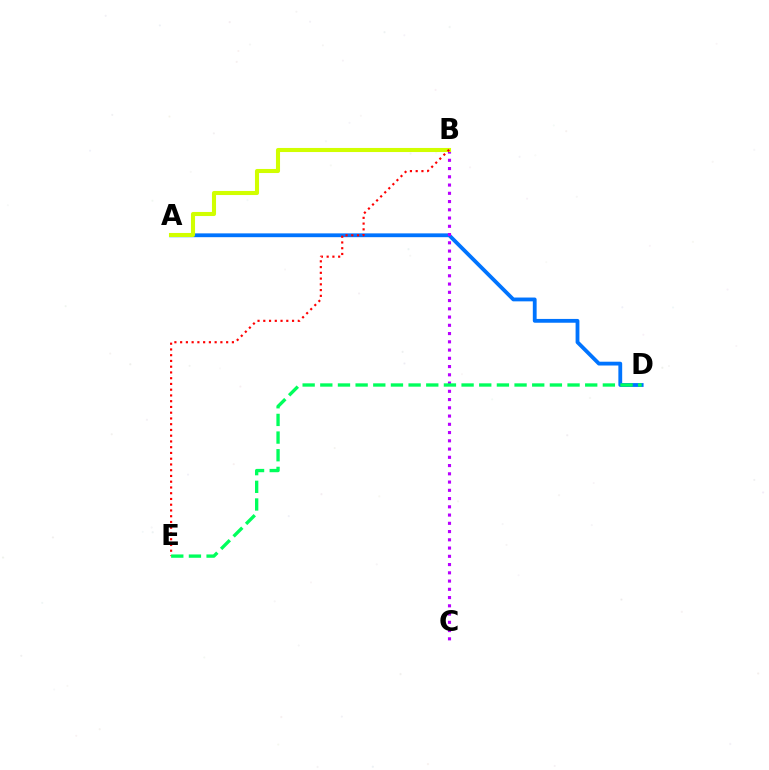{('A', 'D'): [{'color': '#0074ff', 'line_style': 'solid', 'thickness': 2.74}], ('B', 'C'): [{'color': '#b900ff', 'line_style': 'dotted', 'thickness': 2.24}], ('A', 'B'): [{'color': '#d1ff00', 'line_style': 'solid', 'thickness': 2.94}], ('B', 'E'): [{'color': '#ff0000', 'line_style': 'dotted', 'thickness': 1.56}], ('D', 'E'): [{'color': '#00ff5c', 'line_style': 'dashed', 'thickness': 2.4}]}